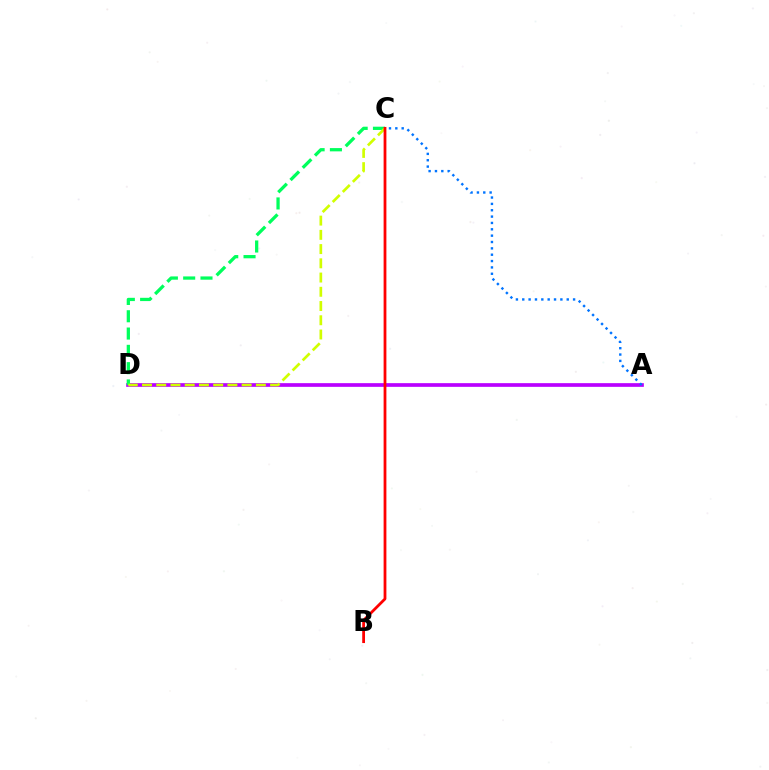{('A', 'D'): [{'color': '#b900ff', 'line_style': 'solid', 'thickness': 2.65}], ('A', 'C'): [{'color': '#0074ff', 'line_style': 'dotted', 'thickness': 1.73}], ('C', 'D'): [{'color': '#00ff5c', 'line_style': 'dashed', 'thickness': 2.35}, {'color': '#d1ff00', 'line_style': 'dashed', 'thickness': 1.93}], ('B', 'C'): [{'color': '#ff0000', 'line_style': 'solid', 'thickness': 2.0}]}